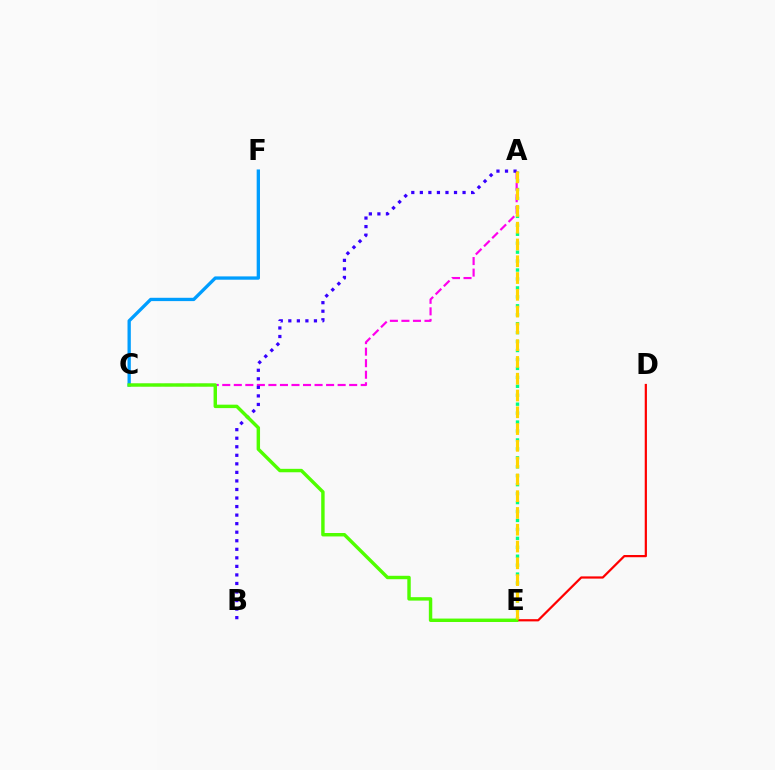{('A', 'E'): [{'color': '#00ff86', 'line_style': 'dotted', 'thickness': 2.43}, {'color': '#ffd500', 'line_style': 'dashed', 'thickness': 2.28}], ('D', 'E'): [{'color': '#ff0000', 'line_style': 'solid', 'thickness': 1.6}], ('C', 'F'): [{'color': '#009eff', 'line_style': 'solid', 'thickness': 2.38}], ('A', 'C'): [{'color': '#ff00ed', 'line_style': 'dashed', 'thickness': 1.57}], ('A', 'B'): [{'color': '#3700ff', 'line_style': 'dotted', 'thickness': 2.32}], ('C', 'E'): [{'color': '#4fff00', 'line_style': 'solid', 'thickness': 2.47}]}